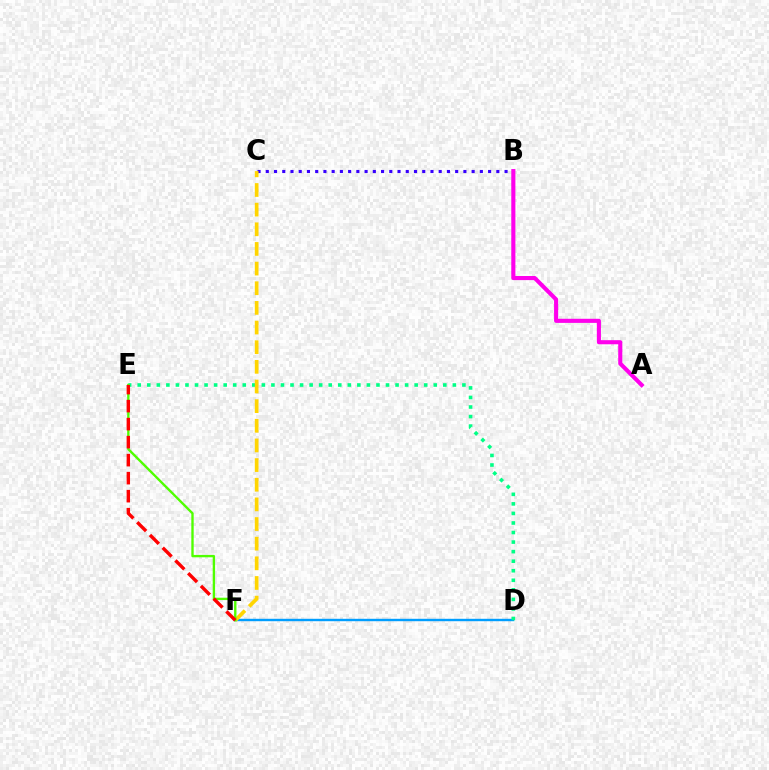{('D', 'F'): [{'color': '#009eff', 'line_style': 'solid', 'thickness': 1.73}], ('D', 'E'): [{'color': '#00ff86', 'line_style': 'dotted', 'thickness': 2.59}], ('B', 'C'): [{'color': '#3700ff', 'line_style': 'dotted', 'thickness': 2.24}], ('C', 'F'): [{'color': '#ffd500', 'line_style': 'dashed', 'thickness': 2.67}], ('E', 'F'): [{'color': '#4fff00', 'line_style': 'solid', 'thickness': 1.7}, {'color': '#ff0000', 'line_style': 'dashed', 'thickness': 2.45}], ('A', 'B'): [{'color': '#ff00ed', 'line_style': 'solid', 'thickness': 2.95}]}